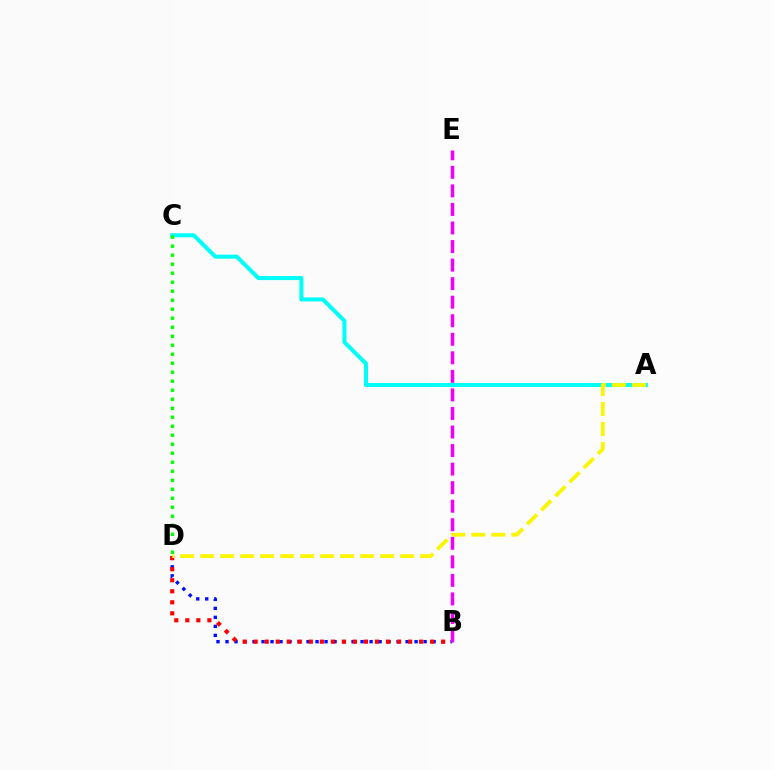{('B', 'D'): [{'color': '#0010ff', 'line_style': 'dotted', 'thickness': 2.45}, {'color': '#ff0000', 'line_style': 'dotted', 'thickness': 3.0}], ('A', 'C'): [{'color': '#00fff6', 'line_style': 'solid', 'thickness': 2.91}], ('B', 'E'): [{'color': '#ee00ff', 'line_style': 'dashed', 'thickness': 2.52}], ('C', 'D'): [{'color': '#08ff00', 'line_style': 'dotted', 'thickness': 2.45}], ('A', 'D'): [{'color': '#fcf500', 'line_style': 'dashed', 'thickness': 2.72}]}